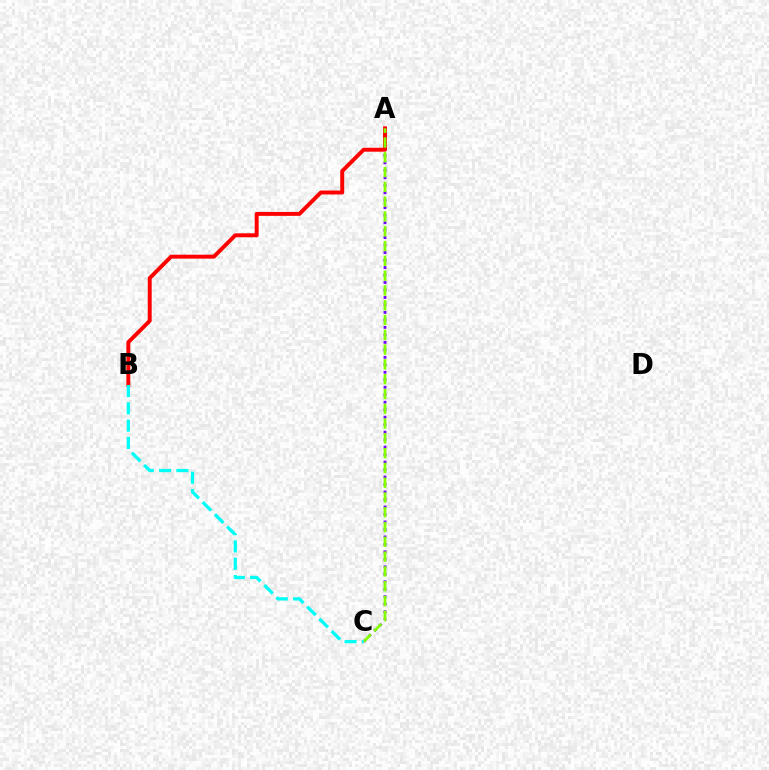{('A', 'C'): [{'color': '#7200ff', 'line_style': 'dotted', 'thickness': 2.03}, {'color': '#84ff00', 'line_style': 'dashed', 'thickness': 2.01}], ('A', 'B'): [{'color': '#ff0000', 'line_style': 'solid', 'thickness': 2.83}], ('B', 'C'): [{'color': '#00fff6', 'line_style': 'dashed', 'thickness': 2.35}]}